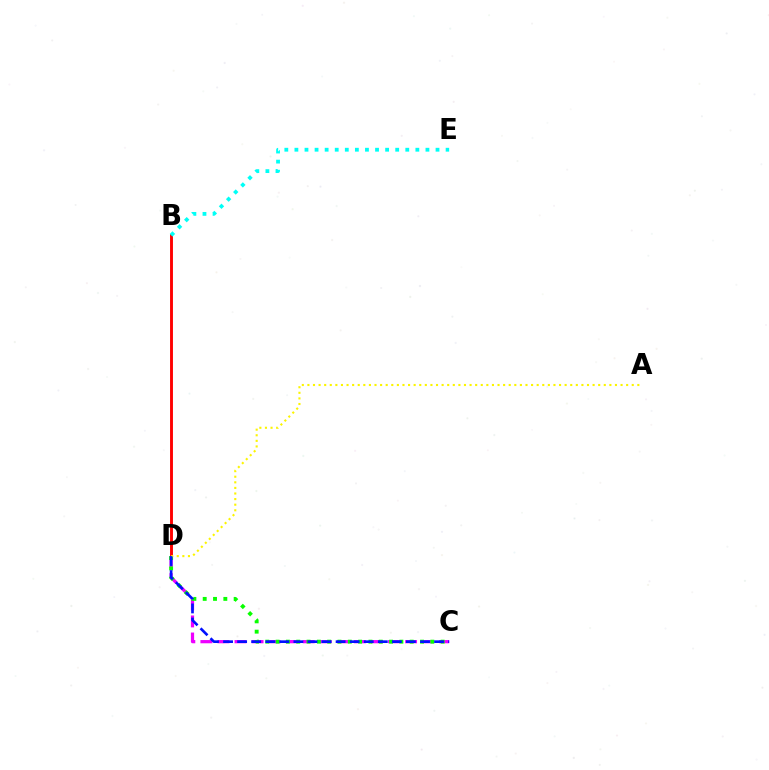{('B', 'D'): [{'color': '#ff0000', 'line_style': 'solid', 'thickness': 2.09}], ('C', 'D'): [{'color': '#ee00ff', 'line_style': 'dashed', 'thickness': 2.32}, {'color': '#08ff00', 'line_style': 'dotted', 'thickness': 2.8}, {'color': '#0010ff', 'line_style': 'dashed', 'thickness': 1.91}], ('A', 'D'): [{'color': '#fcf500', 'line_style': 'dotted', 'thickness': 1.52}], ('B', 'E'): [{'color': '#00fff6', 'line_style': 'dotted', 'thickness': 2.74}]}